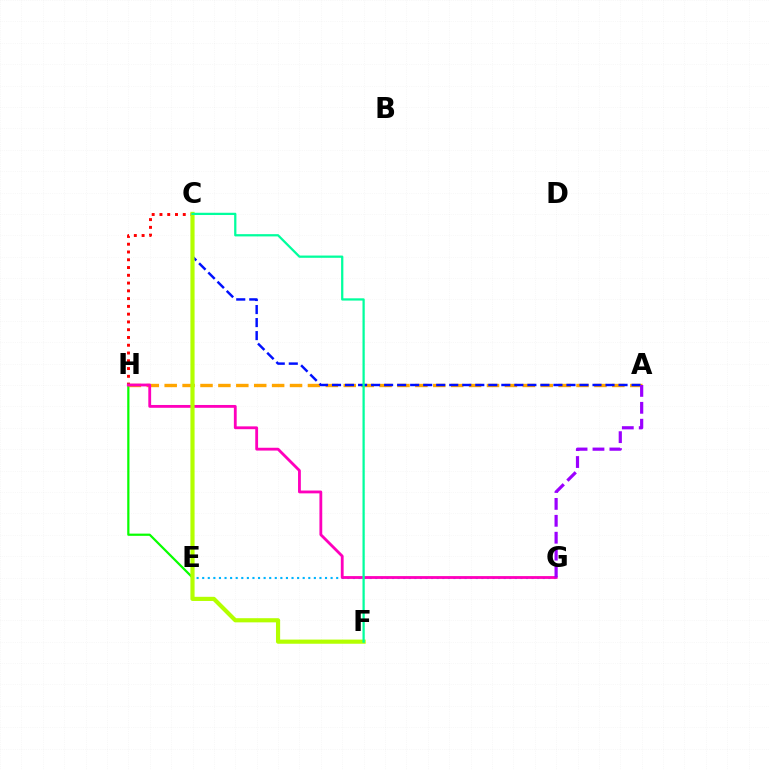{('C', 'H'): [{'color': '#ff0000', 'line_style': 'dotted', 'thickness': 2.11}], ('E', 'H'): [{'color': '#08ff00', 'line_style': 'solid', 'thickness': 1.6}], ('E', 'G'): [{'color': '#00b5ff', 'line_style': 'dotted', 'thickness': 1.52}], ('A', 'H'): [{'color': '#ffa500', 'line_style': 'dashed', 'thickness': 2.43}], ('A', 'C'): [{'color': '#0010ff', 'line_style': 'dashed', 'thickness': 1.77}], ('G', 'H'): [{'color': '#ff00bd', 'line_style': 'solid', 'thickness': 2.03}], ('C', 'F'): [{'color': '#b3ff00', 'line_style': 'solid', 'thickness': 2.99}, {'color': '#00ff9d', 'line_style': 'solid', 'thickness': 1.63}], ('A', 'G'): [{'color': '#9b00ff', 'line_style': 'dashed', 'thickness': 2.3}]}